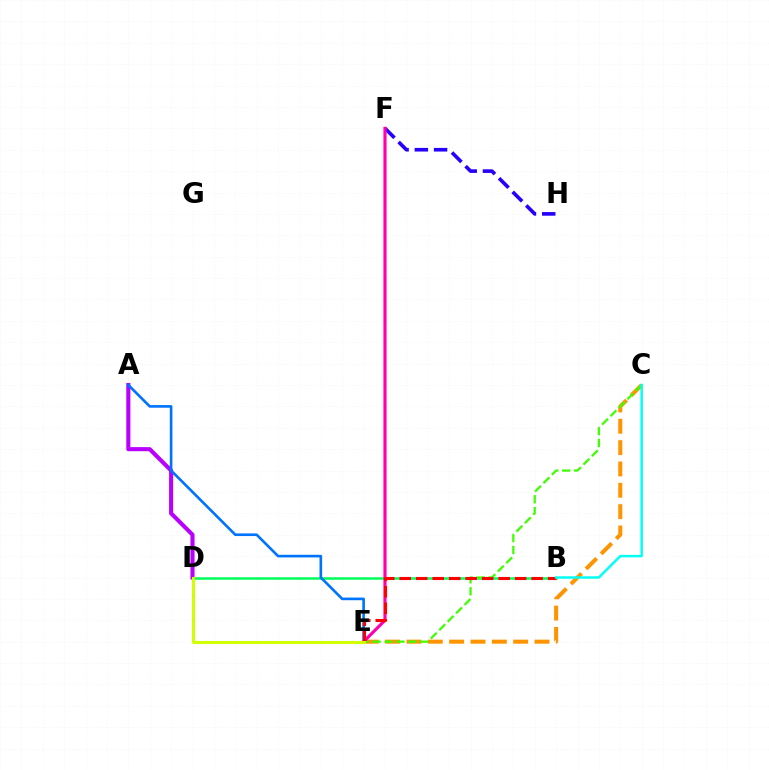{('B', 'D'): [{'color': '#00ff5c', 'line_style': 'solid', 'thickness': 1.82}], ('C', 'E'): [{'color': '#ff9400', 'line_style': 'dashed', 'thickness': 2.9}, {'color': '#3dff00', 'line_style': 'dashed', 'thickness': 1.62}], ('F', 'H'): [{'color': '#2500ff', 'line_style': 'dashed', 'thickness': 2.61}], ('A', 'D'): [{'color': '#b900ff', 'line_style': 'solid', 'thickness': 2.95}], ('A', 'E'): [{'color': '#0074ff', 'line_style': 'solid', 'thickness': 1.9}], ('E', 'F'): [{'color': '#ff00ac', 'line_style': 'solid', 'thickness': 2.26}], ('B', 'E'): [{'color': '#ff0000', 'line_style': 'dashed', 'thickness': 2.24}], ('D', 'E'): [{'color': '#d1ff00', 'line_style': 'solid', 'thickness': 2.2}], ('B', 'C'): [{'color': '#00fff6', 'line_style': 'solid', 'thickness': 1.76}]}